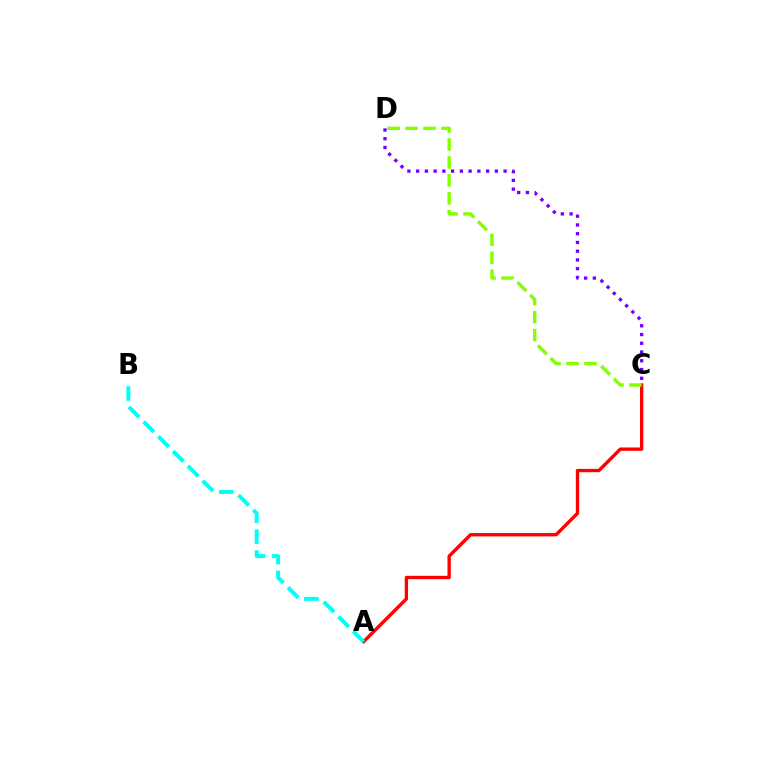{('A', 'C'): [{'color': '#ff0000', 'line_style': 'solid', 'thickness': 2.41}], ('C', 'D'): [{'color': '#84ff00', 'line_style': 'dashed', 'thickness': 2.44}, {'color': '#7200ff', 'line_style': 'dotted', 'thickness': 2.38}], ('A', 'B'): [{'color': '#00fff6', 'line_style': 'dashed', 'thickness': 2.84}]}